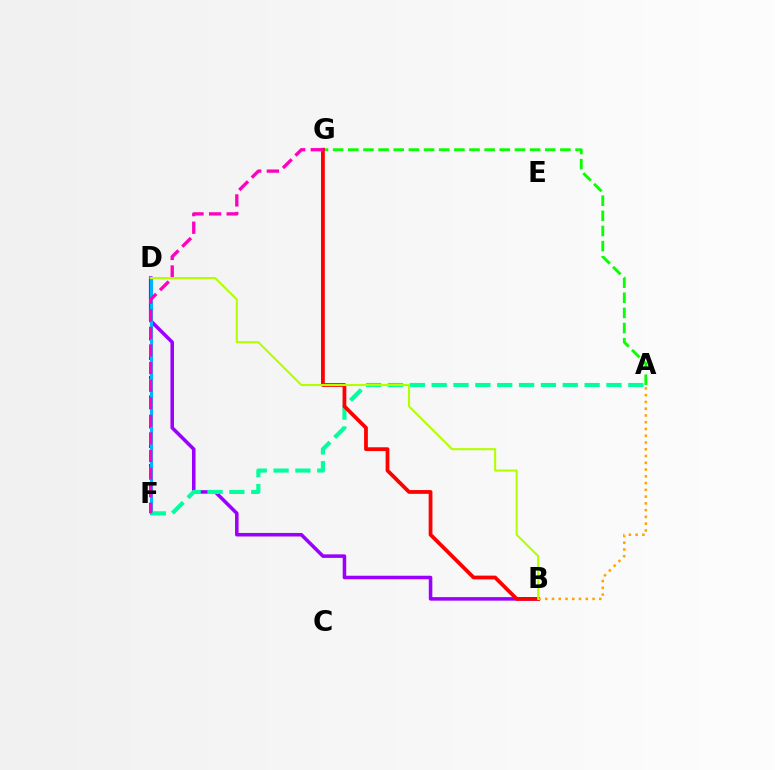{('D', 'F'): [{'color': '#0010ff', 'line_style': 'dotted', 'thickness': 2.66}, {'color': '#00b5ff', 'line_style': 'solid', 'thickness': 2.22}], ('B', 'D'): [{'color': '#9b00ff', 'line_style': 'solid', 'thickness': 2.55}, {'color': '#b3ff00', 'line_style': 'solid', 'thickness': 1.51}], ('A', 'G'): [{'color': '#08ff00', 'line_style': 'dashed', 'thickness': 2.06}], ('A', 'F'): [{'color': '#00ff9d', 'line_style': 'dashed', 'thickness': 2.97}], ('B', 'G'): [{'color': '#ff0000', 'line_style': 'solid', 'thickness': 2.72}], ('A', 'B'): [{'color': '#ffa500', 'line_style': 'dotted', 'thickness': 1.84}], ('F', 'G'): [{'color': '#ff00bd', 'line_style': 'dashed', 'thickness': 2.39}]}